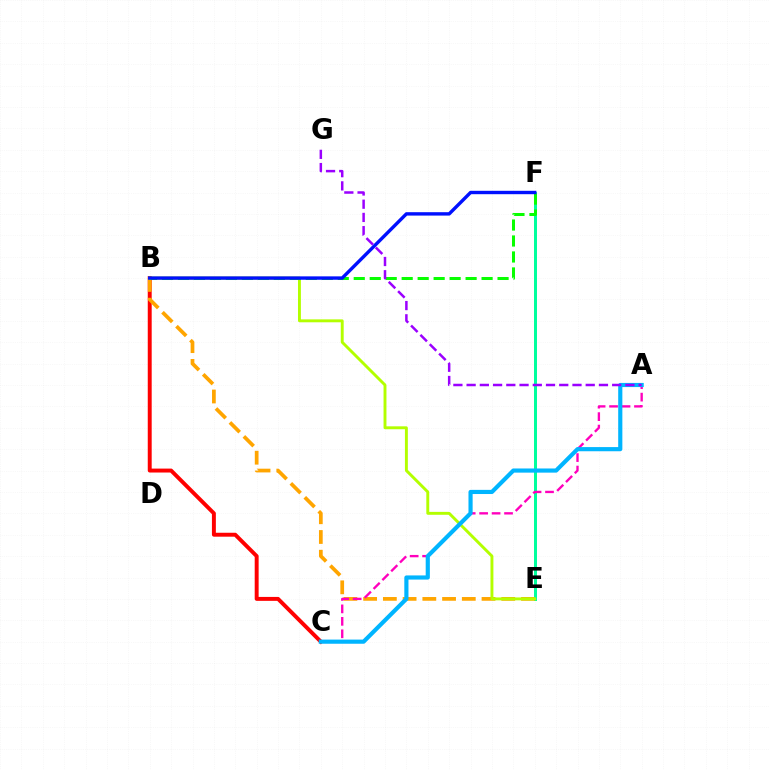{('E', 'F'): [{'color': '#00ff9d', 'line_style': 'solid', 'thickness': 2.16}], ('B', 'C'): [{'color': '#ff0000', 'line_style': 'solid', 'thickness': 2.83}], ('B', 'E'): [{'color': '#ffa500', 'line_style': 'dashed', 'thickness': 2.68}, {'color': '#b3ff00', 'line_style': 'solid', 'thickness': 2.1}], ('A', 'C'): [{'color': '#ff00bd', 'line_style': 'dashed', 'thickness': 1.69}, {'color': '#00b5ff', 'line_style': 'solid', 'thickness': 2.99}], ('B', 'F'): [{'color': '#08ff00', 'line_style': 'dashed', 'thickness': 2.17}, {'color': '#0010ff', 'line_style': 'solid', 'thickness': 2.44}], ('A', 'G'): [{'color': '#9b00ff', 'line_style': 'dashed', 'thickness': 1.8}]}